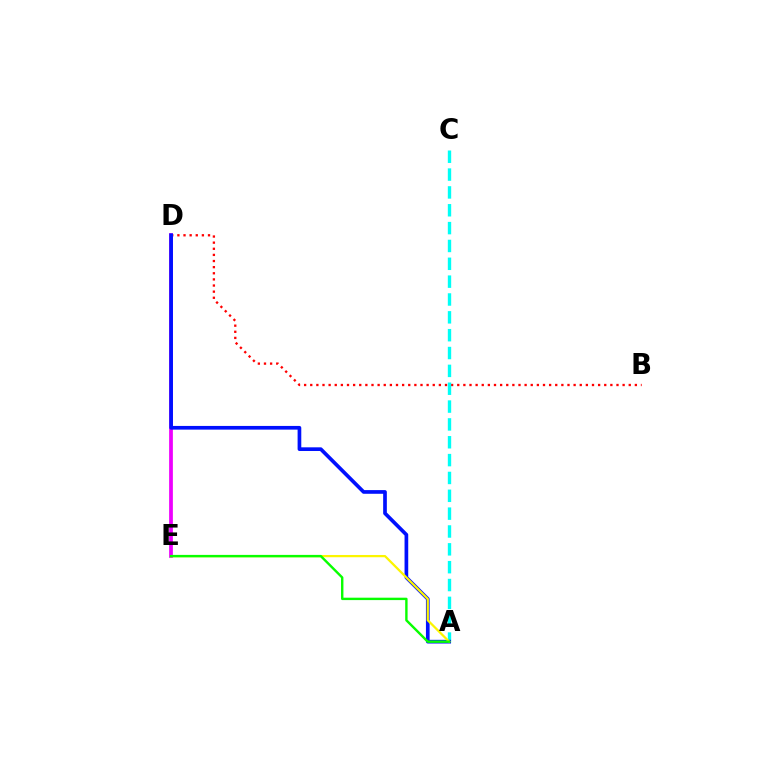{('B', 'D'): [{'color': '#ff0000', 'line_style': 'dotted', 'thickness': 1.66}], ('D', 'E'): [{'color': '#ee00ff', 'line_style': 'solid', 'thickness': 2.7}], ('A', 'C'): [{'color': '#00fff6', 'line_style': 'dashed', 'thickness': 2.42}], ('A', 'D'): [{'color': '#0010ff', 'line_style': 'solid', 'thickness': 2.65}], ('A', 'E'): [{'color': '#fcf500', 'line_style': 'solid', 'thickness': 1.62}, {'color': '#08ff00', 'line_style': 'solid', 'thickness': 1.73}]}